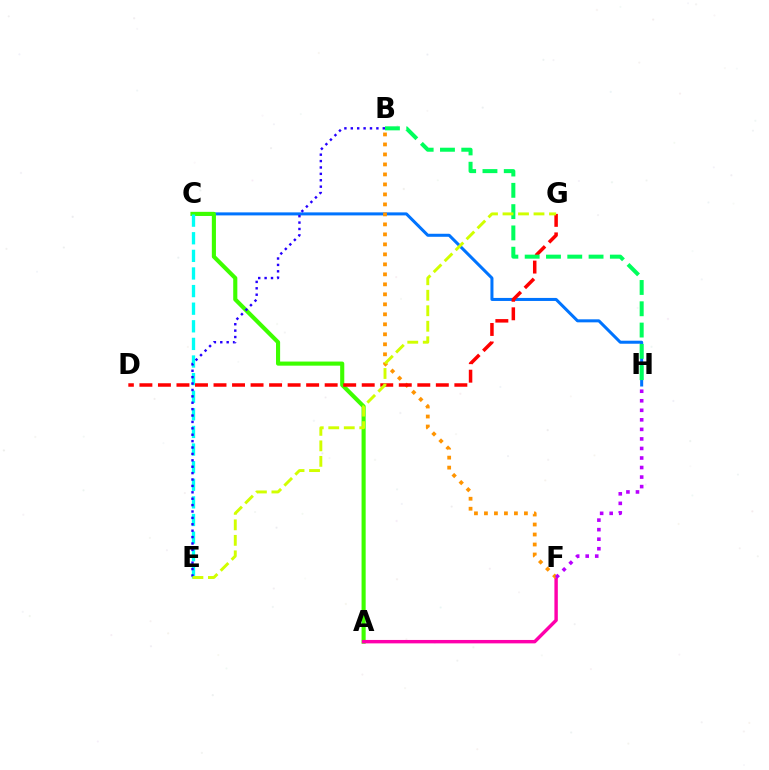{('C', 'H'): [{'color': '#0074ff', 'line_style': 'solid', 'thickness': 2.18}], ('A', 'C'): [{'color': '#3dff00', 'line_style': 'solid', 'thickness': 2.96}], ('C', 'E'): [{'color': '#00fff6', 'line_style': 'dashed', 'thickness': 2.39}], ('A', 'F'): [{'color': '#ff00ac', 'line_style': 'solid', 'thickness': 2.46}], ('B', 'F'): [{'color': '#ff9400', 'line_style': 'dotted', 'thickness': 2.72}], ('F', 'H'): [{'color': '#b900ff', 'line_style': 'dotted', 'thickness': 2.59}], ('D', 'G'): [{'color': '#ff0000', 'line_style': 'dashed', 'thickness': 2.52}], ('B', 'H'): [{'color': '#00ff5c', 'line_style': 'dashed', 'thickness': 2.89}], ('B', 'E'): [{'color': '#2500ff', 'line_style': 'dotted', 'thickness': 1.74}], ('E', 'G'): [{'color': '#d1ff00', 'line_style': 'dashed', 'thickness': 2.11}]}